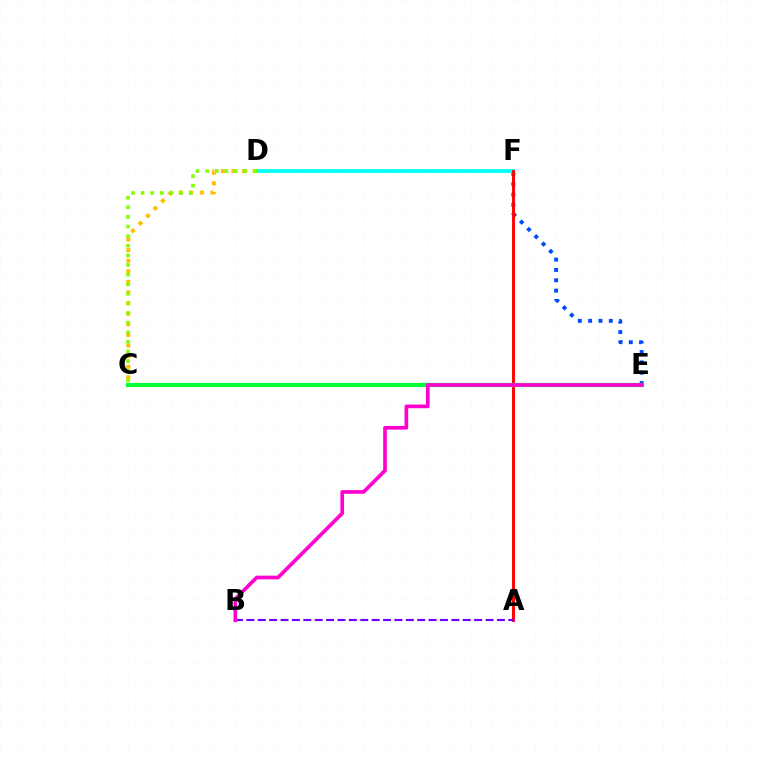{('E', 'F'): [{'color': '#004bff', 'line_style': 'dotted', 'thickness': 2.81}], ('D', 'F'): [{'color': '#00fff6', 'line_style': 'solid', 'thickness': 2.71}], ('C', 'D'): [{'color': '#ffbd00', 'line_style': 'dotted', 'thickness': 2.88}, {'color': '#84ff00', 'line_style': 'dotted', 'thickness': 2.61}], ('A', 'F'): [{'color': '#ff0000', 'line_style': 'solid', 'thickness': 2.1}], ('A', 'B'): [{'color': '#7200ff', 'line_style': 'dashed', 'thickness': 1.55}], ('C', 'E'): [{'color': '#00ff39', 'line_style': 'solid', 'thickness': 3.0}], ('B', 'E'): [{'color': '#ff00cf', 'line_style': 'solid', 'thickness': 2.64}]}